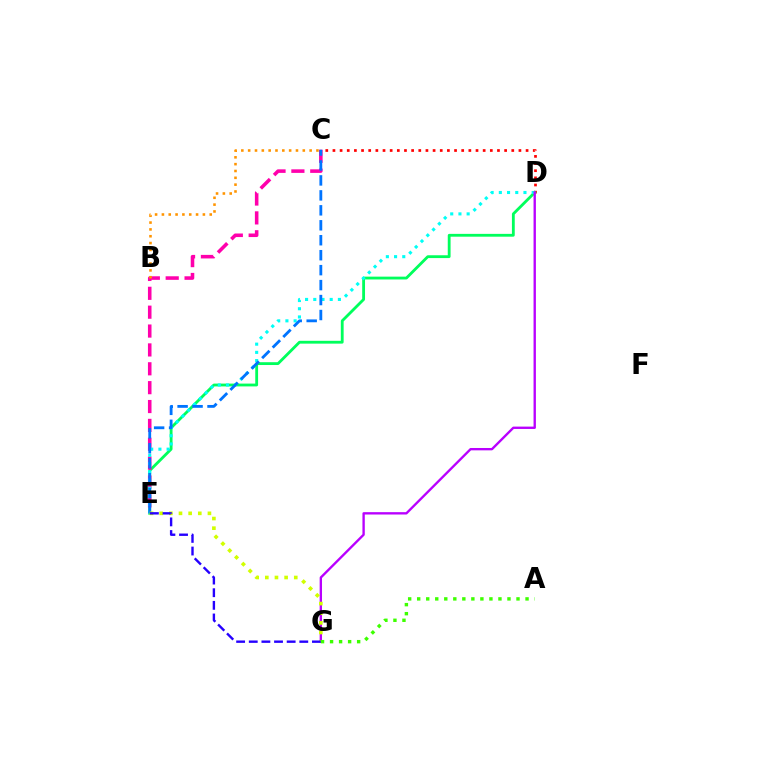{('C', 'D'): [{'color': '#ff0000', 'line_style': 'dotted', 'thickness': 1.94}], ('D', 'E'): [{'color': '#00ff5c', 'line_style': 'solid', 'thickness': 2.03}, {'color': '#00fff6', 'line_style': 'dotted', 'thickness': 2.23}], ('C', 'E'): [{'color': '#ff00ac', 'line_style': 'dashed', 'thickness': 2.56}, {'color': '#0074ff', 'line_style': 'dashed', 'thickness': 2.03}], ('B', 'C'): [{'color': '#ff9400', 'line_style': 'dotted', 'thickness': 1.86}], ('D', 'G'): [{'color': '#b900ff', 'line_style': 'solid', 'thickness': 1.7}], ('E', 'G'): [{'color': '#d1ff00', 'line_style': 'dotted', 'thickness': 2.62}, {'color': '#2500ff', 'line_style': 'dashed', 'thickness': 1.72}], ('A', 'G'): [{'color': '#3dff00', 'line_style': 'dotted', 'thickness': 2.45}]}